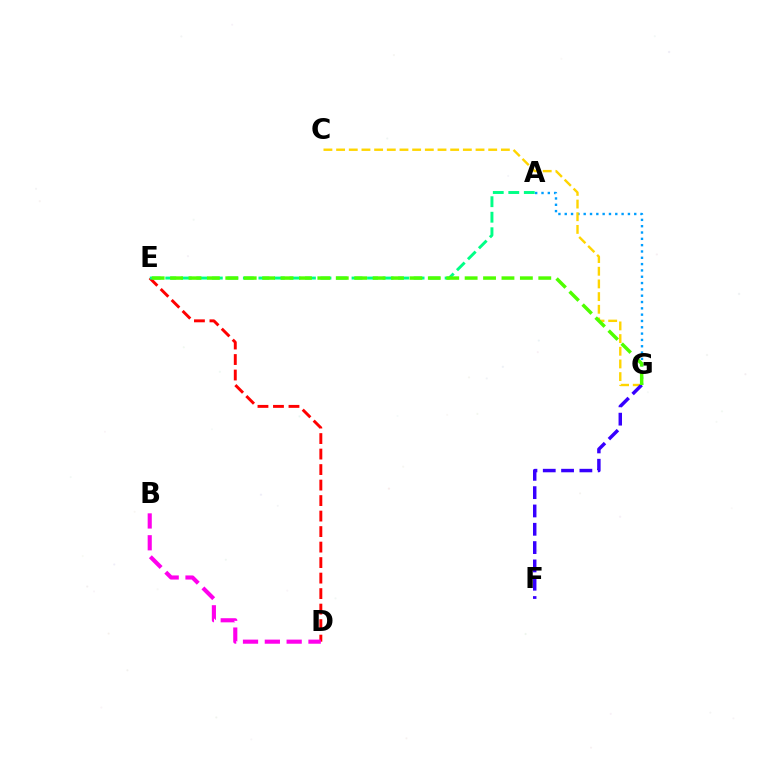{('D', 'E'): [{'color': '#ff0000', 'line_style': 'dashed', 'thickness': 2.11}], ('A', 'E'): [{'color': '#00ff86', 'line_style': 'dashed', 'thickness': 2.11}], ('A', 'G'): [{'color': '#009eff', 'line_style': 'dotted', 'thickness': 1.72}], ('C', 'G'): [{'color': '#ffd500', 'line_style': 'dashed', 'thickness': 1.72}], ('F', 'G'): [{'color': '#3700ff', 'line_style': 'dashed', 'thickness': 2.49}], ('B', 'D'): [{'color': '#ff00ed', 'line_style': 'dashed', 'thickness': 2.97}], ('E', 'G'): [{'color': '#4fff00', 'line_style': 'dashed', 'thickness': 2.5}]}